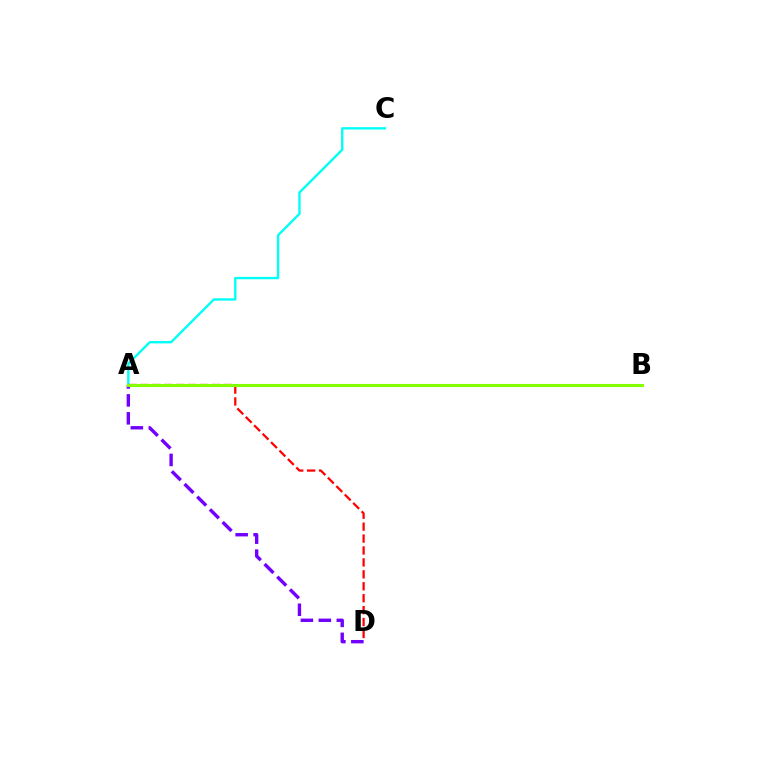{('A', 'D'): [{'color': '#7200ff', 'line_style': 'dashed', 'thickness': 2.44}, {'color': '#ff0000', 'line_style': 'dashed', 'thickness': 1.62}], ('A', 'C'): [{'color': '#00fff6', 'line_style': 'solid', 'thickness': 1.7}], ('A', 'B'): [{'color': '#84ff00', 'line_style': 'solid', 'thickness': 2.22}]}